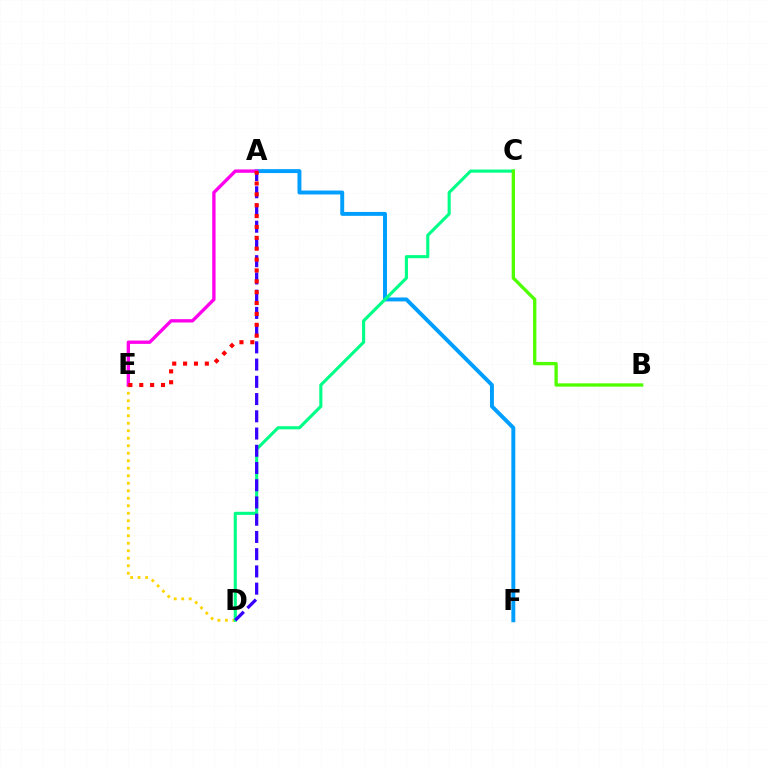{('A', 'F'): [{'color': '#009eff', 'line_style': 'solid', 'thickness': 2.83}], ('D', 'E'): [{'color': '#ffd500', 'line_style': 'dotted', 'thickness': 2.04}], ('C', 'D'): [{'color': '#00ff86', 'line_style': 'solid', 'thickness': 2.24}], ('A', 'E'): [{'color': '#ff00ed', 'line_style': 'solid', 'thickness': 2.4}, {'color': '#ff0000', 'line_style': 'dotted', 'thickness': 2.95}], ('A', 'D'): [{'color': '#3700ff', 'line_style': 'dashed', 'thickness': 2.34}], ('B', 'C'): [{'color': '#4fff00', 'line_style': 'solid', 'thickness': 2.39}]}